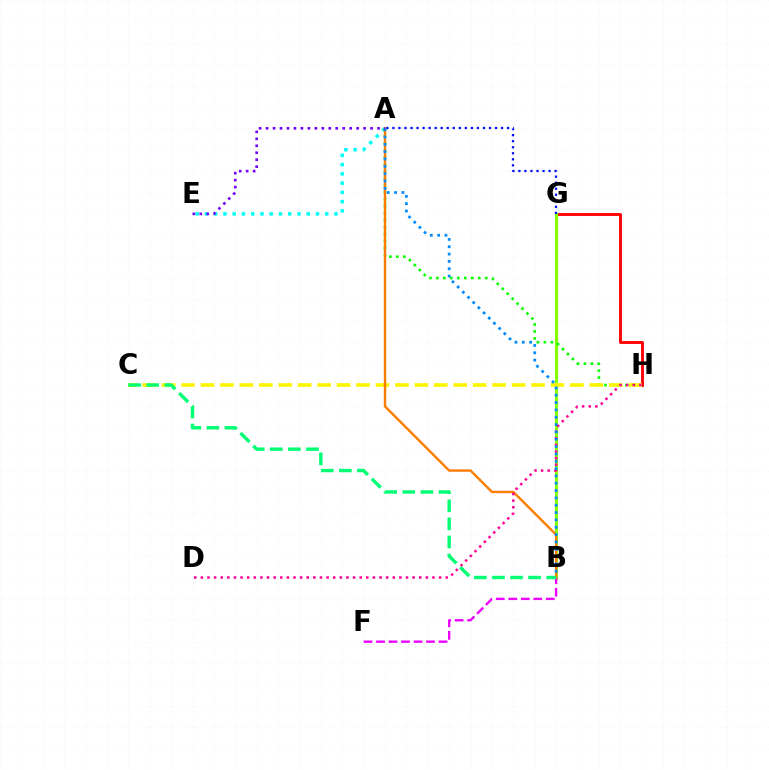{('G', 'H'): [{'color': '#ff0000', 'line_style': 'solid', 'thickness': 2.07}], ('A', 'E'): [{'color': '#00fff6', 'line_style': 'dotted', 'thickness': 2.51}, {'color': '#7200ff', 'line_style': 'dotted', 'thickness': 1.89}], ('B', 'G'): [{'color': '#84ff00', 'line_style': 'solid', 'thickness': 2.17}], ('B', 'F'): [{'color': '#ee00ff', 'line_style': 'dashed', 'thickness': 1.7}], ('A', 'H'): [{'color': '#08ff00', 'line_style': 'dotted', 'thickness': 1.9}], ('C', 'H'): [{'color': '#fcf500', 'line_style': 'dashed', 'thickness': 2.64}], ('A', 'B'): [{'color': '#ff7c00', 'line_style': 'solid', 'thickness': 1.72}, {'color': '#008cff', 'line_style': 'dotted', 'thickness': 1.99}], ('D', 'H'): [{'color': '#ff0094', 'line_style': 'dotted', 'thickness': 1.8}], ('A', 'G'): [{'color': '#0010ff', 'line_style': 'dotted', 'thickness': 1.64}], ('B', 'C'): [{'color': '#00ff74', 'line_style': 'dashed', 'thickness': 2.46}]}